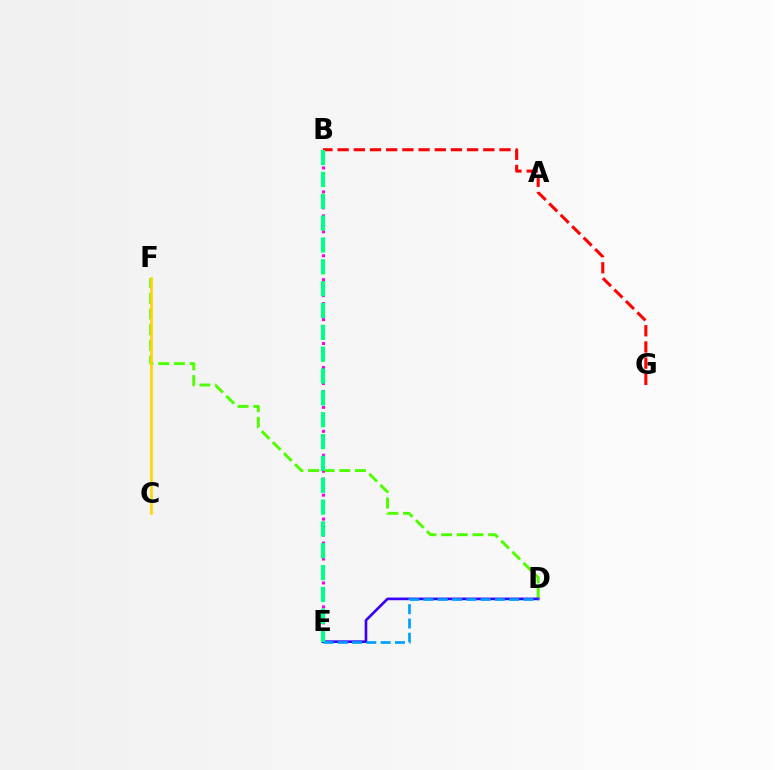{('D', 'F'): [{'color': '#4fff00', 'line_style': 'dashed', 'thickness': 2.13}], ('B', 'G'): [{'color': '#ff0000', 'line_style': 'dashed', 'thickness': 2.2}], ('D', 'E'): [{'color': '#3700ff', 'line_style': 'solid', 'thickness': 1.91}, {'color': '#009eff', 'line_style': 'dashed', 'thickness': 1.94}], ('C', 'F'): [{'color': '#ffd500', 'line_style': 'solid', 'thickness': 1.9}], ('B', 'E'): [{'color': '#ff00ed', 'line_style': 'dotted', 'thickness': 2.17}, {'color': '#00ff86', 'line_style': 'dashed', 'thickness': 2.97}]}